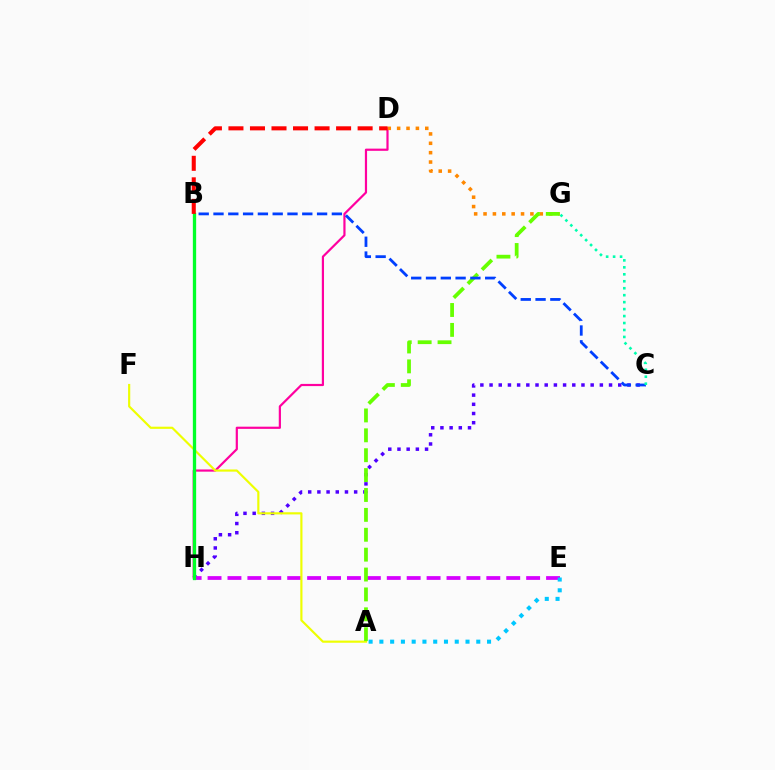{('C', 'H'): [{'color': '#4f00ff', 'line_style': 'dotted', 'thickness': 2.5}], ('E', 'H'): [{'color': '#d600ff', 'line_style': 'dashed', 'thickness': 2.71}], ('D', 'H'): [{'color': '#ff00a0', 'line_style': 'solid', 'thickness': 1.58}], ('A', 'F'): [{'color': '#eeff00', 'line_style': 'solid', 'thickness': 1.56}], ('A', 'E'): [{'color': '#00c7ff', 'line_style': 'dotted', 'thickness': 2.93}], ('D', 'G'): [{'color': '#ff8800', 'line_style': 'dotted', 'thickness': 2.55}], ('A', 'G'): [{'color': '#66ff00', 'line_style': 'dashed', 'thickness': 2.7}], ('B', 'C'): [{'color': '#003fff', 'line_style': 'dashed', 'thickness': 2.01}], ('B', 'H'): [{'color': '#00ff27', 'line_style': 'solid', 'thickness': 2.37}], ('C', 'G'): [{'color': '#00ffaf', 'line_style': 'dotted', 'thickness': 1.89}], ('B', 'D'): [{'color': '#ff0000', 'line_style': 'dashed', 'thickness': 2.93}]}